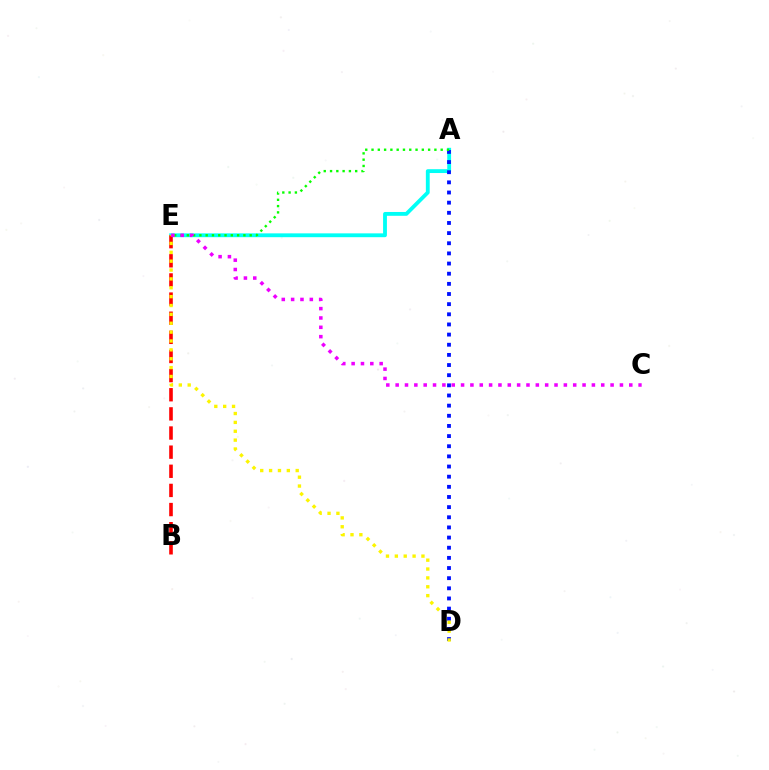{('A', 'E'): [{'color': '#00fff6', 'line_style': 'solid', 'thickness': 2.76}, {'color': '#08ff00', 'line_style': 'dotted', 'thickness': 1.71}], ('B', 'E'): [{'color': '#ff0000', 'line_style': 'dashed', 'thickness': 2.6}], ('A', 'D'): [{'color': '#0010ff', 'line_style': 'dotted', 'thickness': 2.76}], ('D', 'E'): [{'color': '#fcf500', 'line_style': 'dotted', 'thickness': 2.41}], ('C', 'E'): [{'color': '#ee00ff', 'line_style': 'dotted', 'thickness': 2.54}]}